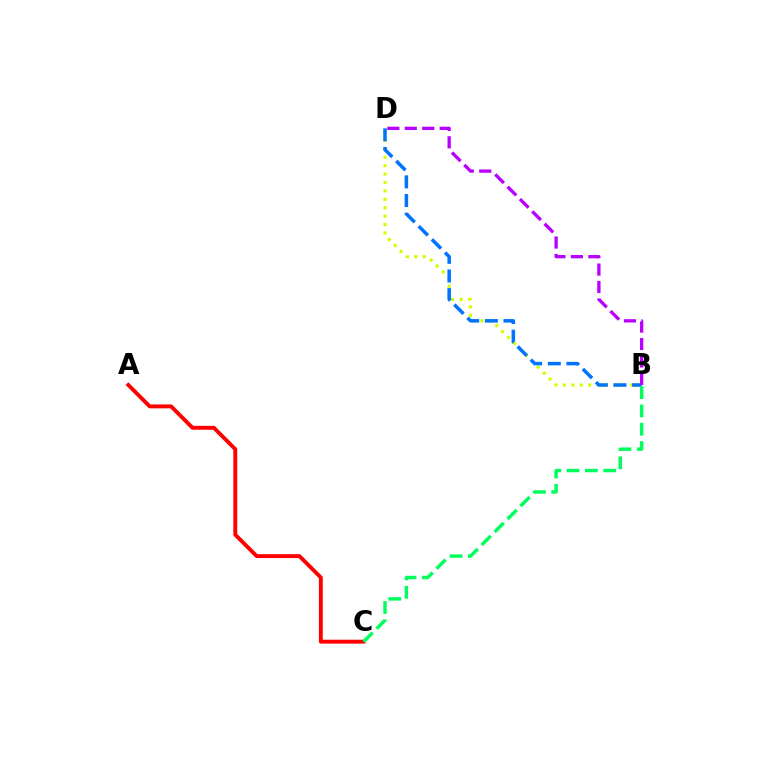{('A', 'C'): [{'color': '#ff0000', 'line_style': 'solid', 'thickness': 2.81}], ('B', 'D'): [{'color': '#d1ff00', 'line_style': 'dotted', 'thickness': 2.28}, {'color': '#0074ff', 'line_style': 'dashed', 'thickness': 2.53}, {'color': '#b900ff', 'line_style': 'dashed', 'thickness': 2.37}], ('B', 'C'): [{'color': '#00ff5c', 'line_style': 'dashed', 'thickness': 2.49}]}